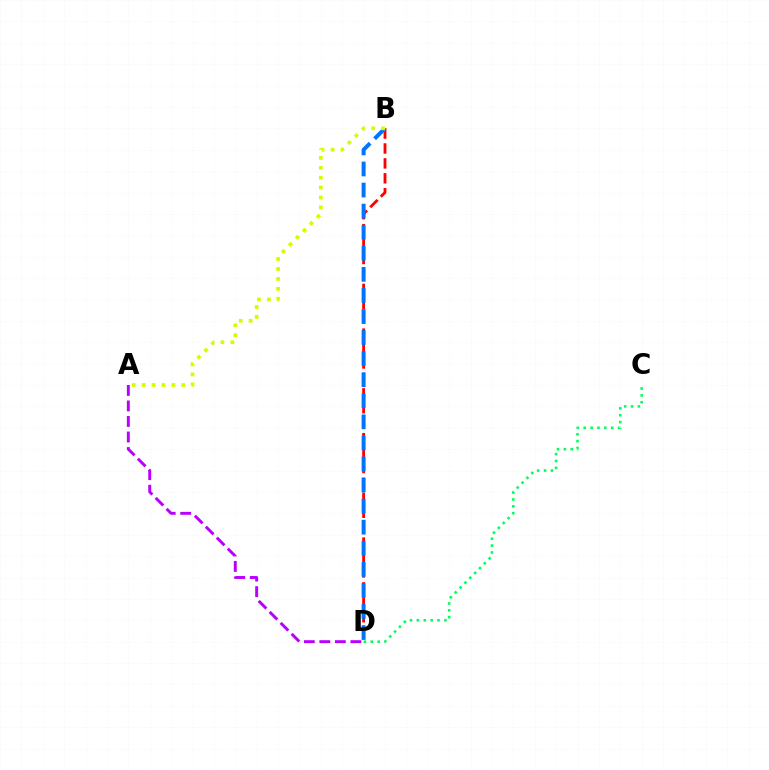{('B', 'D'): [{'color': '#ff0000', 'line_style': 'dashed', 'thickness': 2.03}, {'color': '#0074ff', 'line_style': 'dashed', 'thickness': 2.86}], ('A', 'D'): [{'color': '#b900ff', 'line_style': 'dashed', 'thickness': 2.11}], ('A', 'B'): [{'color': '#d1ff00', 'line_style': 'dotted', 'thickness': 2.69}], ('C', 'D'): [{'color': '#00ff5c', 'line_style': 'dotted', 'thickness': 1.87}]}